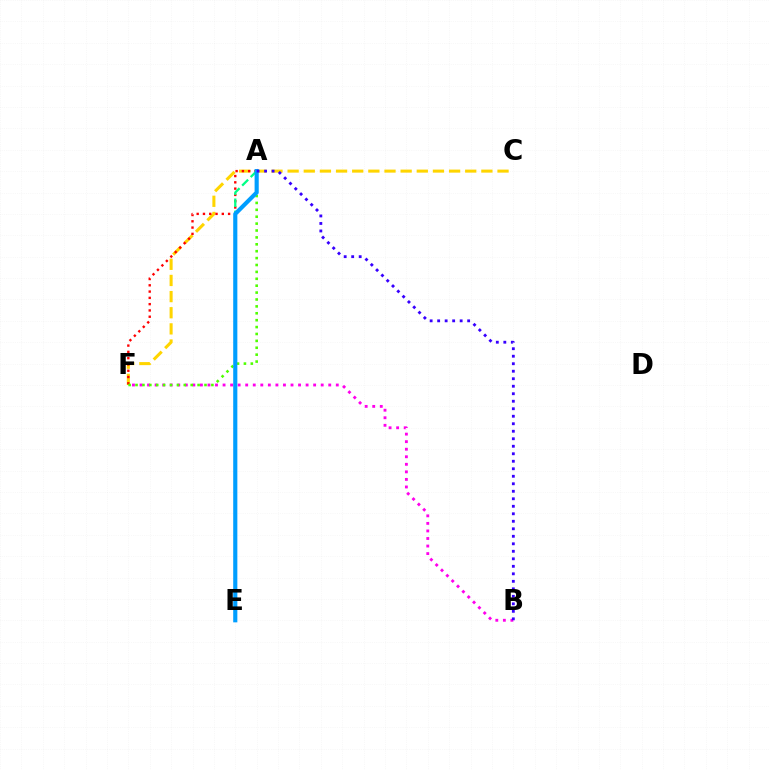{('B', 'F'): [{'color': '#ff00ed', 'line_style': 'dotted', 'thickness': 2.05}], ('C', 'F'): [{'color': '#ffd500', 'line_style': 'dashed', 'thickness': 2.19}], ('A', 'F'): [{'color': '#ff0000', 'line_style': 'dotted', 'thickness': 1.71}, {'color': '#4fff00', 'line_style': 'dotted', 'thickness': 1.87}], ('A', 'E'): [{'color': '#00ff86', 'line_style': 'dashed', 'thickness': 1.64}, {'color': '#009eff', 'line_style': 'solid', 'thickness': 2.98}], ('A', 'B'): [{'color': '#3700ff', 'line_style': 'dotted', 'thickness': 2.04}]}